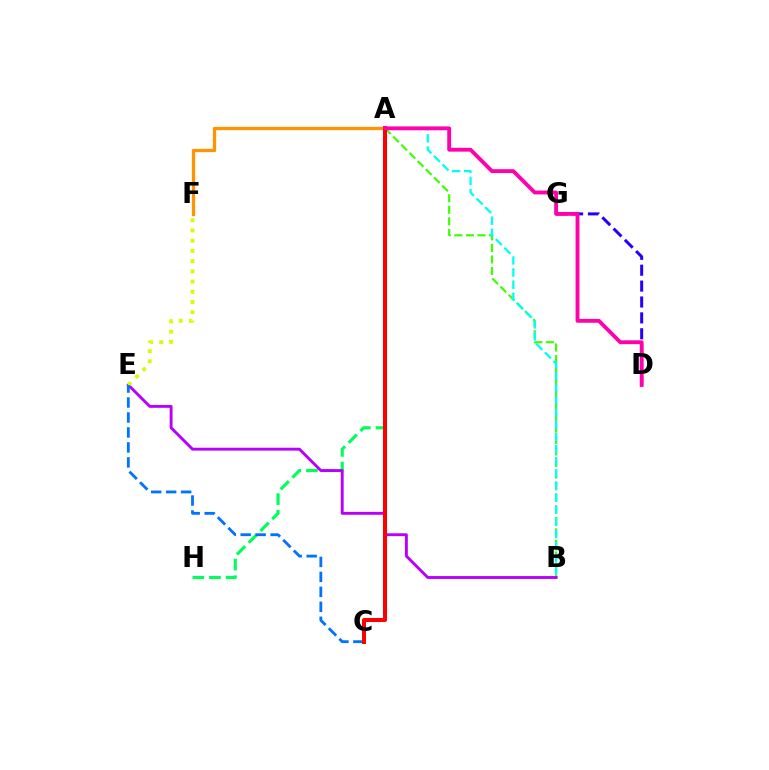{('A', 'B'): [{'color': '#3dff00', 'line_style': 'dashed', 'thickness': 1.57}, {'color': '#00fff6', 'line_style': 'dashed', 'thickness': 1.65}], ('A', 'H'): [{'color': '#00ff5c', 'line_style': 'dashed', 'thickness': 2.26}], ('B', 'E'): [{'color': '#b900ff', 'line_style': 'solid', 'thickness': 2.08}], ('D', 'G'): [{'color': '#2500ff', 'line_style': 'dashed', 'thickness': 2.16}], ('E', 'F'): [{'color': '#d1ff00', 'line_style': 'dotted', 'thickness': 2.77}], ('A', 'F'): [{'color': '#ff9400', 'line_style': 'solid', 'thickness': 2.36}], ('C', 'E'): [{'color': '#0074ff', 'line_style': 'dashed', 'thickness': 2.03}], ('A', 'C'): [{'color': '#ff0000', 'line_style': 'solid', 'thickness': 2.88}], ('A', 'D'): [{'color': '#ff00ac', 'line_style': 'solid', 'thickness': 2.77}]}